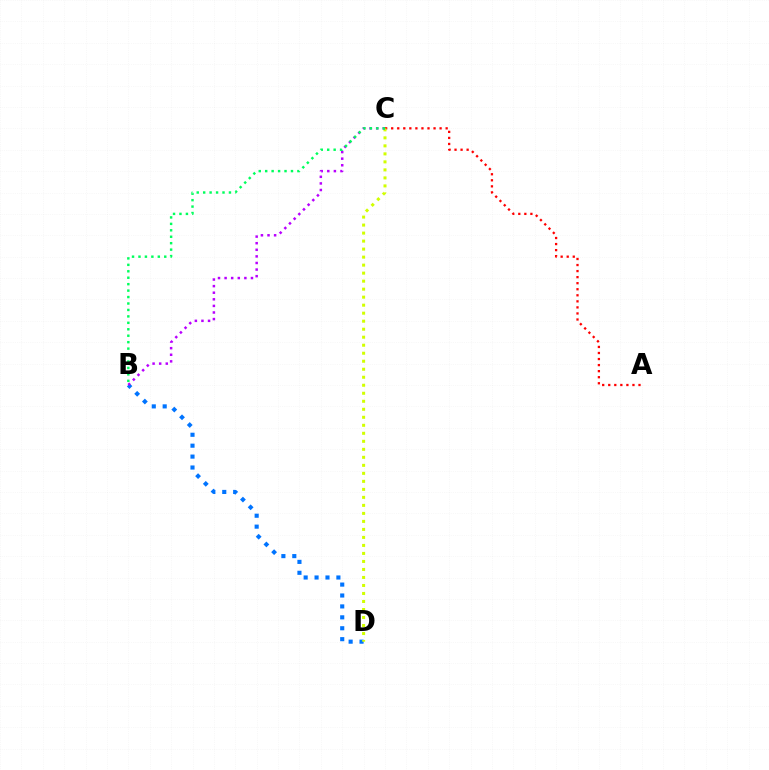{('A', 'C'): [{'color': '#ff0000', 'line_style': 'dotted', 'thickness': 1.64}], ('B', 'D'): [{'color': '#0074ff', 'line_style': 'dotted', 'thickness': 2.97}], ('C', 'D'): [{'color': '#d1ff00', 'line_style': 'dotted', 'thickness': 2.18}], ('B', 'C'): [{'color': '#b900ff', 'line_style': 'dotted', 'thickness': 1.79}, {'color': '#00ff5c', 'line_style': 'dotted', 'thickness': 1.75}]}